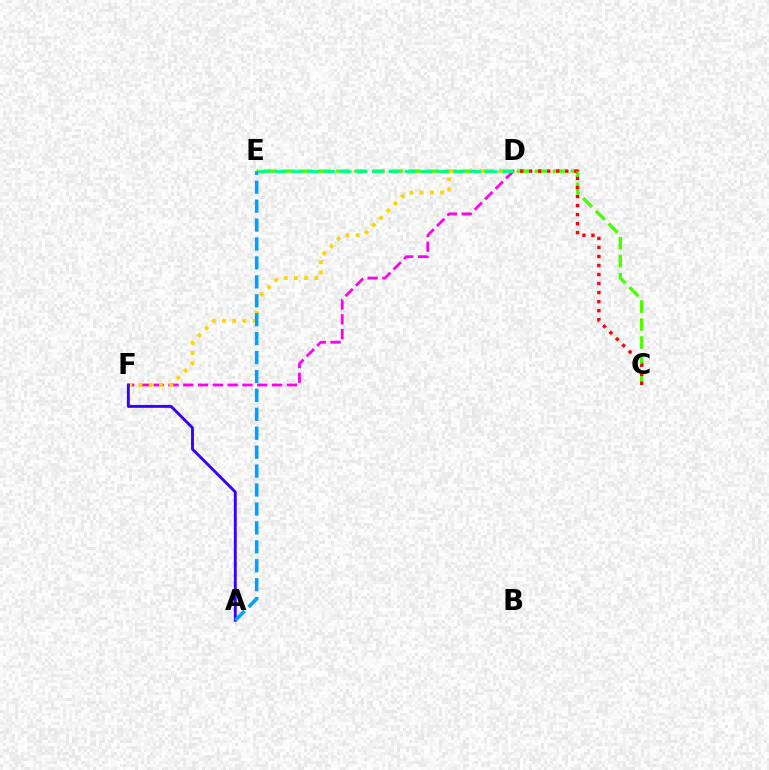{('C', 'E'): [{'color': '#4fff00', 'line_style': 'dashed', 'thickness': 2.45}], ('D', 'F'): [{'color': '#ff00ed', 'line_style': 'dashed', 'thickness': 2.01}, {'color': '#ffd500', 'line_style': 'dotted', 'thickness': 2.78}], ('A', 'F'): [{'color': '#3700ff', 'line_style': 'solid', 'thickness': 2.08}], ('A', 'E'): [{'color': '#009eff', 'line_style': 'dashed', 'thickness': 2.57}], ('C', 'D'): [{'color': '#ff0000', 'line_style': 'dotted', 'thickness': 2.45}], ('D', 'E'): [{'color': '#00ff86', 'line_style': 'dashed', 'thickness': 2.21}]}